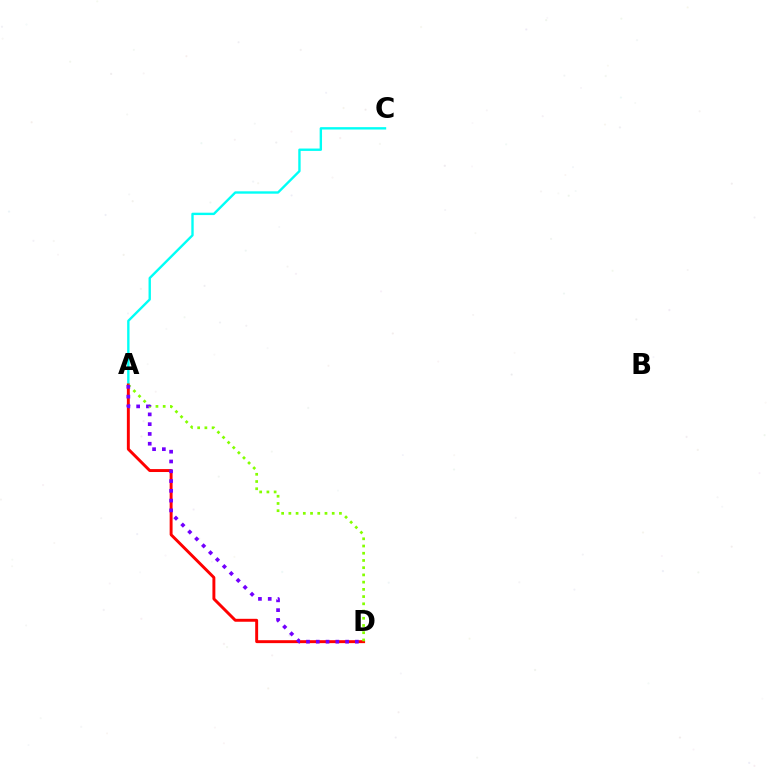{('A', 'C'): [{'color': '#00fff6', 'line_style': 'solid', 'thickness': 1.71}], ('A', 'D'): [{'color': '#ff0000', 'line_style': 'solid', 'thickness': 2.11}, {'color': '#84ff00', 'line_style': 'dotted', 'thickness': 1.96}, {'color': '#7200ff', 'line_style': 'dotted', 'thickness': 2.66}]}